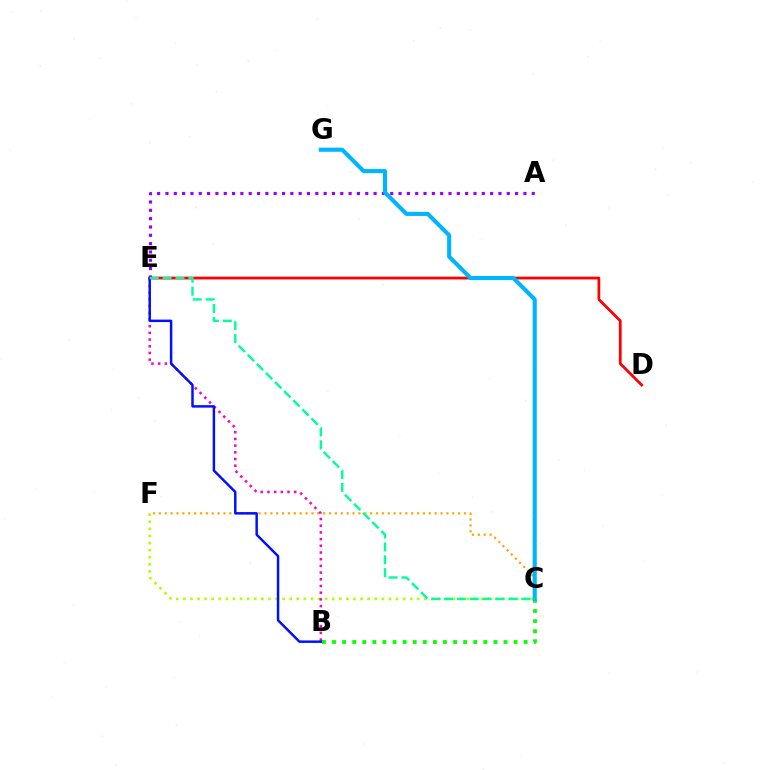{('B', 'C'): [{'color': '#08ff00', 'line_style': 'dotted', 'thickness': 2.74}], ('C', 'F'): [{'color': '#b3ff00', 'line_style': 'dotted', 'thickness': 1.93}, {'color': '#ffa500', 'line_style': 'dotted', 'thickness': 1.59}], ('D', 'E'): [{'color': '#ff0000', 'line_style': 'solid', 'thickness': 1.99}], ('B', 'E'): [{'color': '#ff00bd', 'line_style': 'dotted', 'thickness': 1.82}, {'color': '#0010ff', 'line_style': 'solid', 'thickness': 1.78}], ('A', 'E'): [{'color': '#9b00ff', 'line_style': 'dotted', 'thickness': 2.26}], ('C', 'G'): [{'color': '#00b5ff', 'line_style': 'solid', 'thickness': 2.95}], ('C', 'E'): [{'color': '#00ff9d', 'line_style': 'dashed', 'thickness': 1.75}]}